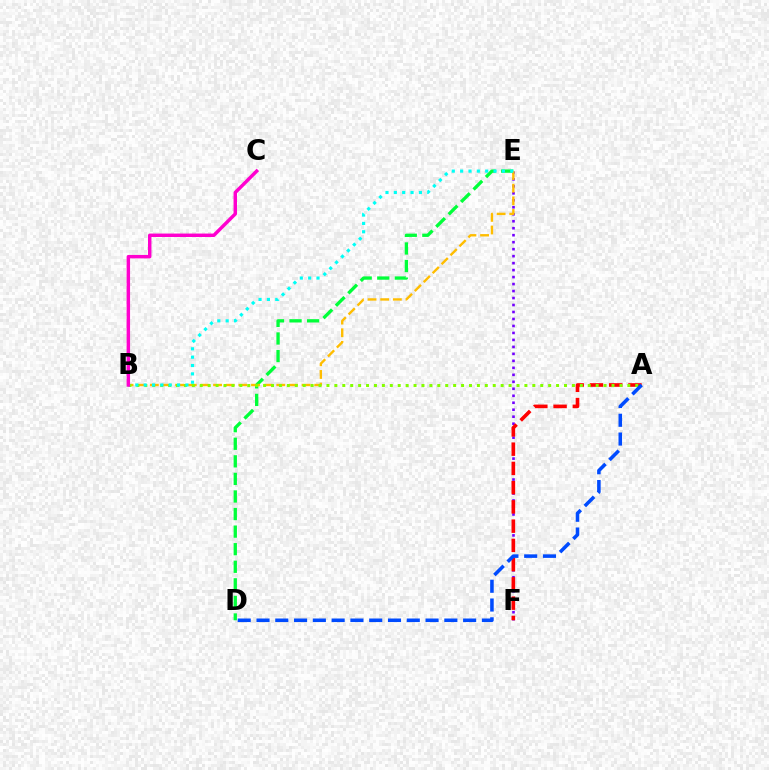{('E', 'F'): [{'color': '#7200ff', 'line_style': 'dotted', 'thickness': 1.9}], ('A', 'F'): [{'color': '#ff0000', 'line_style': 'dashed', 'thickness': 2.62}], ('D', 'E'): [{'color': '#00ff39', 'line_style': 'dashed', 'thickness': 2.39}], ('B', 'E'): [{'color': '#ffbd00', 'line_style': 'dashed', 'thickness': 1.72}, {'color': '#00fff6', 'line_style': 'dotted', 'thickness': 2.27}], ('A', 'B'): [{'color': '#84ff00', 'line_style': 'dotted', 'thickness': 2.15}], ('B', 'C'): [{'color': '#ff00cf', 'line_style': 'solid', 'thickness': 2.48}], ('A', 'D'): [{'color': '#004bff', 'line_style': 'dashed', 'thickness': 2.55}]}